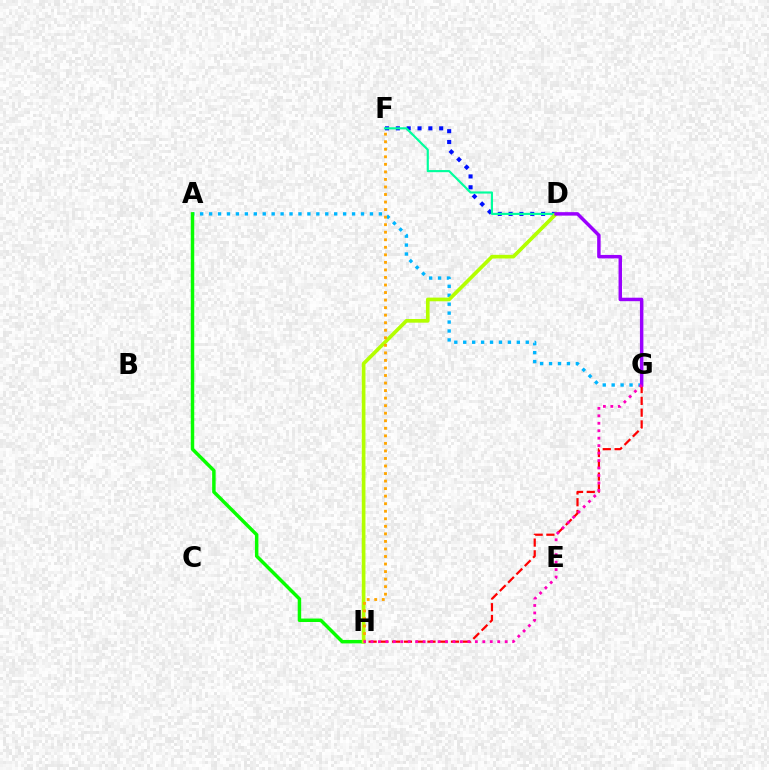{('A', 'G'): [{'color': '#00b5ff', 'line_style': 'dotted', 'thickness': 2.43}], ('D', 'F'): [{'color': '#0010ff', 'line_style': 'dotted', 'thickness': 2.94}, {'color': '#00ff9d', 'line_style': 'solid', 'thickness': 1.55}], ('G', 'H'): [{'color': '#ff0000', 'line_style': 'dashed', 'thickness': 1.6}, {'color': '#ff00bd', 'line_style': 'dotted', 'thickness': 2.03}], ('A', 'H'): [{'color': '#08ff00', 'line_style': 'solid', 'thickness': 2.5}], ('D', 'H'): [{'color': '#b3ff00', 'line_style': 'solid', 'thickness': 2.65}], ('F', 'H'): [{'color': '#ffa500', 'line_style': 'dotted', 'thickness': 2.05}], ('D', 'G'): [{'color': '#9b00ff', 'line_style': 'solid', 'thickness': 2.49}]}